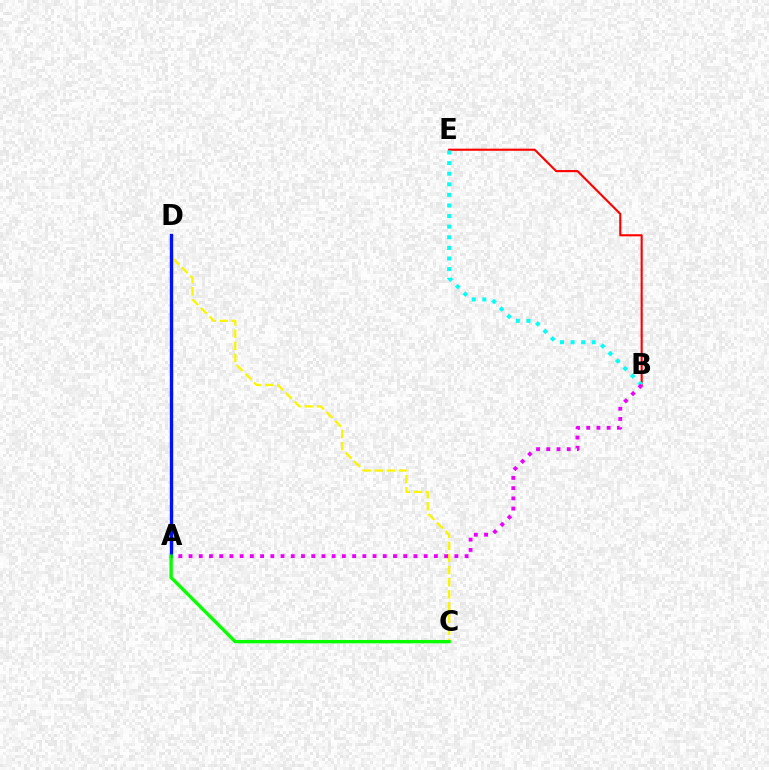{('B', 'E'): [{'color': '#ff0000', 'line_style': 'solid', 'thickness': 1.53}, {'color': '#00fff6', 'line_style': 'dotted', 'thickness': 2.88}], ('C', 'D'): [{'color': '#fcf500', 'line_style': 'dashed', 'thickness': 1.65}], ('A', 'D'): [{'color': '#0010ff', 'line_style': 'solid', 'thickness': 2.42}], ('A', 'C'): [{'color': '#08ff00', 'line_style': 'solid', 'thickness': 2.42}], ('A', 'B'): [{'color': '#ee00ff', 'line_style': 'dotted', 'thickness': 2.78}]}